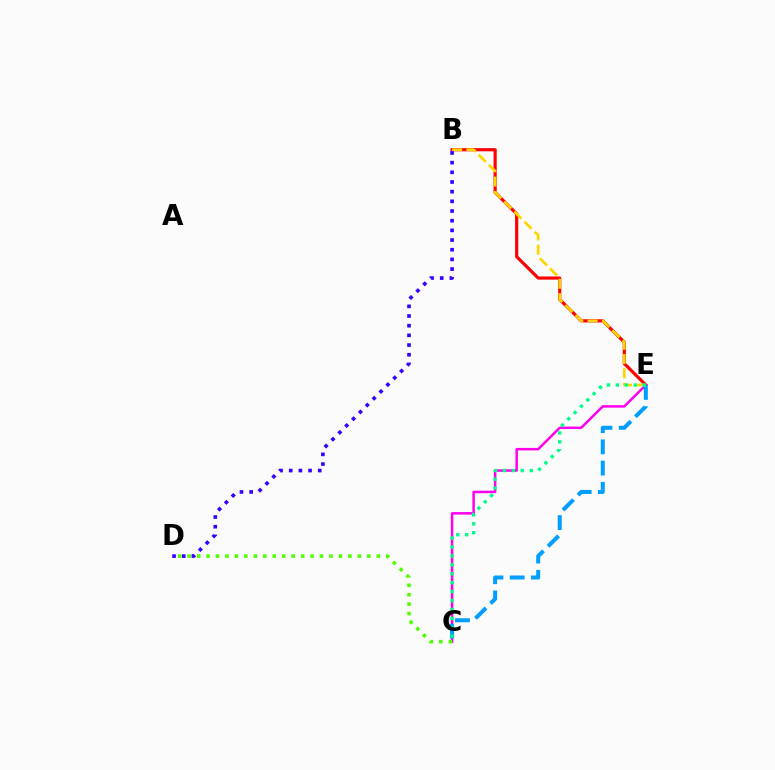{('B', 'E'): [{'color': '#ff0000', 'line_style': 'solid', 'thickness': 2.29}, {'color': '#ffd500', 'line_style': 'dashed', 'thickness': 1.95}], ('C', 'E'): [{'color': '#ff00ed', 'line_style': 'solid', 'thickness': 1.79}, {'color': '#009eff', 'line_style': 'dashed', 'thickness': 2.88}, {'color': '#00ff86', 'line_style': 'dotted', 'thickness': 2.43}], ('B', 'D'): [{'color': '#3700ff', 'line_style': 'dotted', 'thickness': 2.63}], ('C', 'D'): [{'color': '#4fff00', 'line_style': 'dotted', 'thickness': 2.57}]}